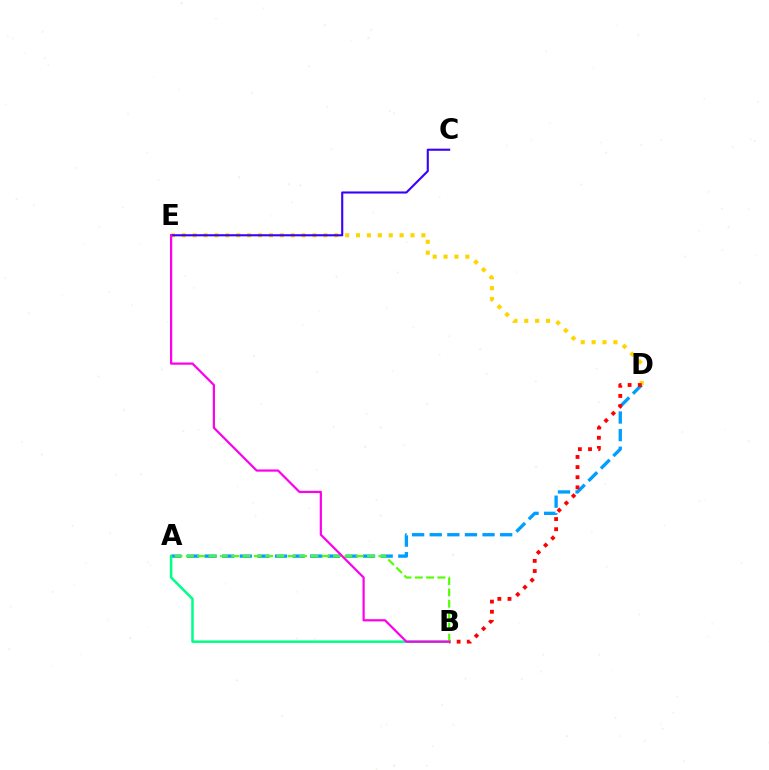{('D', 'E'): [{'color': '#ffd500', 'line_style': 'dotted', 'thickness': 2.96}], ('A', 'D'): [{'color': '#009eff', 'line_style': 'dashed', 'thickness': 2.39}], ('A', 'B'): [{'color': '#00ff86', 'line_style': 'solid', 'thickness': 1.81}, {'color': '#4fff00', 'line_style': 'dashed', 'thickness': 1.54}], ('B', 'D'): [{'color': '#ff0000', 'line_style': 'dotted', 'thickness': 2.75}], ('C', 'E'): [{'color': '#3700ff', 'line_style': 'solid', 'thickness': 1.51}], ('B', 'E'): [{'color': '#ff00ed', 'line_style': 'solid', 'thickness': 1.6}]}